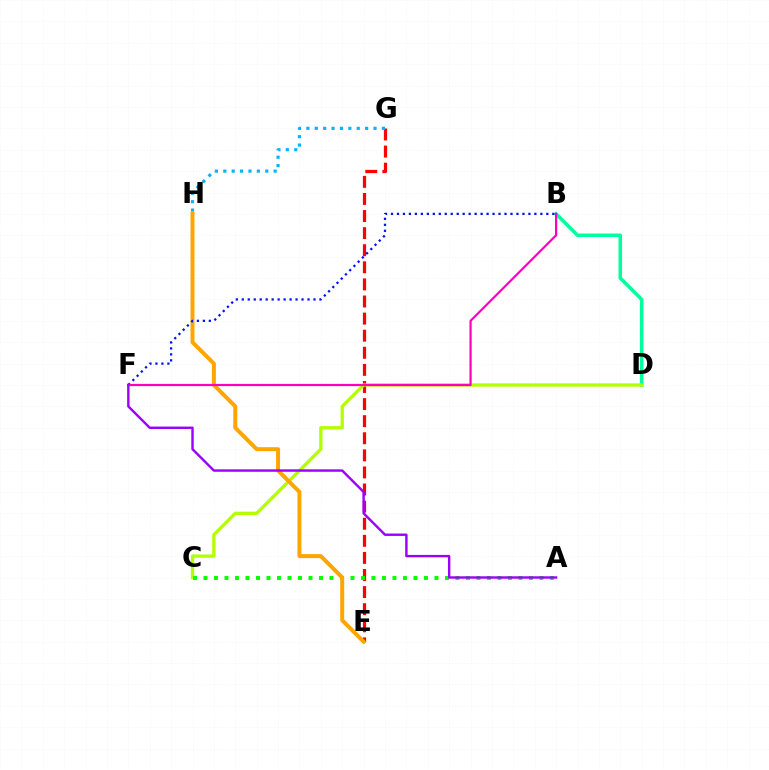{('B', 'D'): [{'color': '#00ff9d', 'line_style': 'solid', 'thickness': 2.54}], ('E', 'G'): [{'color': '#ff0000', 'line_style': 'dashed', 'thickness': 2.32}], ('C', 'D'): [{'color': '#b3ff00', 'line_style': 'solid', 'thickness': 2.39}], ('A', 'C'): [{'color': '#08ff00', 'line_style': 'dotted', 'thickness': 2.85}], ('E', 'H'): [{'color': '#ffa500', 'line_style': 'solid', 'thickness': 2.86}], ('B', 'F'): [{'color': '#0010ff', 'line_style': 'dotted', 'thickness': 1.62}, {'color': '#ff00bd', 'line_style': 'solid', 'thickness': 1.59}], ('A', 'F'): [{'color': '#9b00ff', 'line_style': 'solid', 'thickness': 1.74}], ('G', 'H'): [{'color': '#00b5ff', 'line_style': 'dotted', 'thickness': 2.28}]}